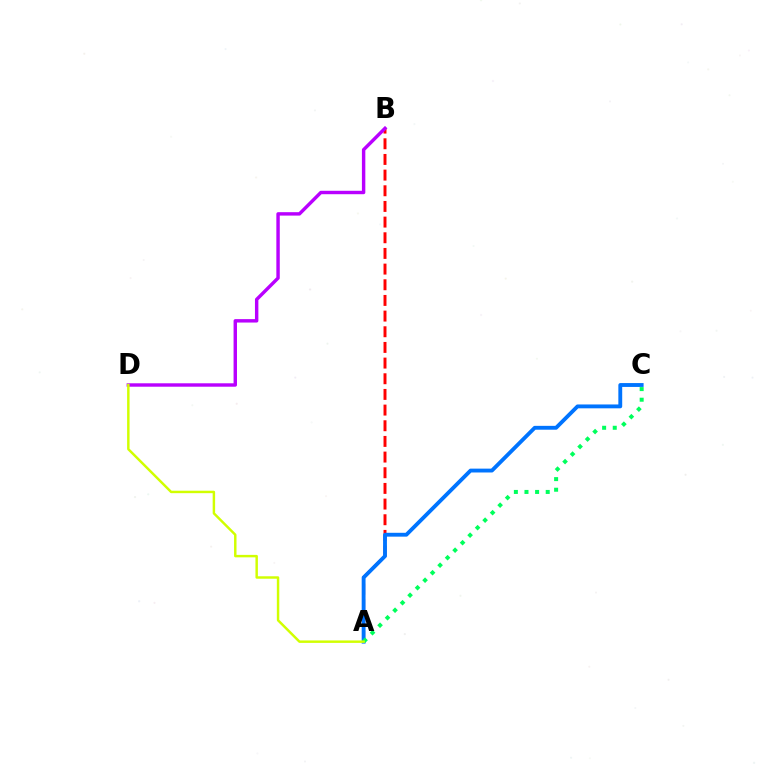{('A', 'B'): [{'color': '#ff0000', 'line_style': 'dashed', 'thickness': 2.13}], ('B', 'D'): [{'color': '#b900ff', 'line_style': 'solid', 'thickness': 2.46}], ('A', 'C'): [{'color': '#0074ff', 'line_style': 'solid', 'thickness': 2.78}, {'color': '#00ff5c', 'line_style': 'dotted', 'thickness': 2.88}], ('A', 'D'): [{'color': '#d1ff00', 'line_style': 'solid', 'thickness': 1.77}]}